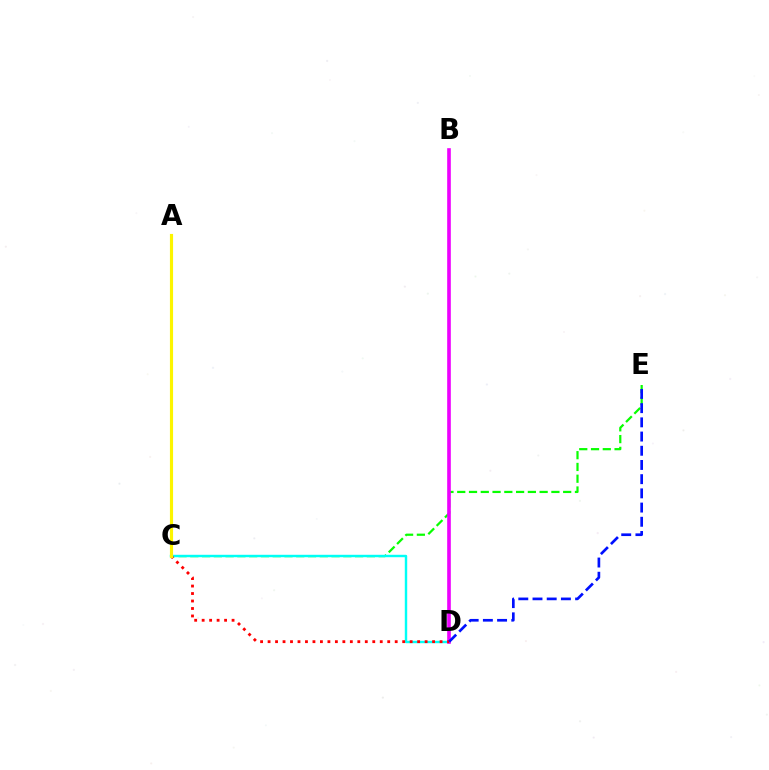{('C', 'E'): [{'color': '#08ff00', 'line_style': 'dashed', 'thickness': 1.6}], ('C', 'D'): [{'color': '#00fff6', 'line_style': 'solid', 'thickness': 1.74}, {'color': '#ff0000', 'line_style': 'dotted', 'thickness': 2.03}], ('B', 'D'): [{'color': '#ee00ff', 'line_style': 'solid', 'thickness': 2.62}], ('D', 'E'): [{'color': '#0010ff', 'line_style': 'dashed', 'thickness': 1.93}], ('A', 'C'): [{'color': '#fcf500', 'line_style': 'solid', 'thickness': 2.26}]}